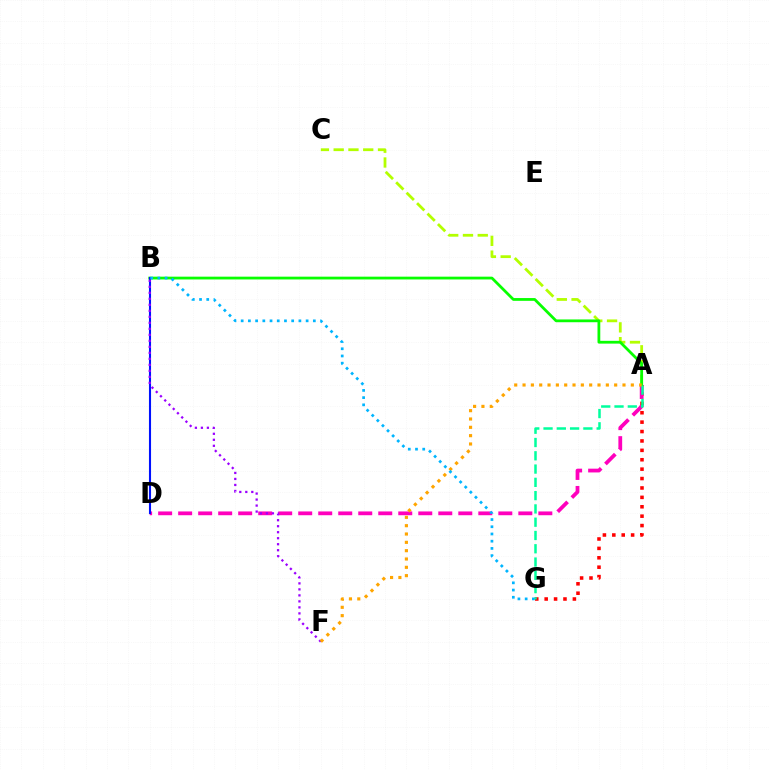{('A', 'G'): [{'color': '#ff0000', 'line_style': 'dotted', 'thickness': 2.55}, {'color': '#00ff9d', 'line_style': 'dashed', 'thickness': 1.8}], ('A', 'C'): [{'color': '#b3ff00', 'line_style': 'dashed', 'thickness': 2.01}], ('A', 'D'): [{'color': '#ff00bd', 'line_style': 'dashed', 'thickness': 2.72}], ('A', 'B'): [{'color': '#08ff00', 'line_style': 'solid', 'thickness': 2.0}], ('B', 'D'): [{'color': '#0010ff', 'line_style': 'solid', 'thickness': 1.51}], ('B', 'F'): [{'color': '#9b00ff', 'line_style': 'dotted', 'thickness': 1.63}], ('A', 'F'): [{'color': '#ffa500', 'line_style': 'dotted', 'thickness': 2.26}], ('B', 'G'): [{'color': '#00b5ff', 'line_style': 'dotted', 'thickness': 1.96}]}